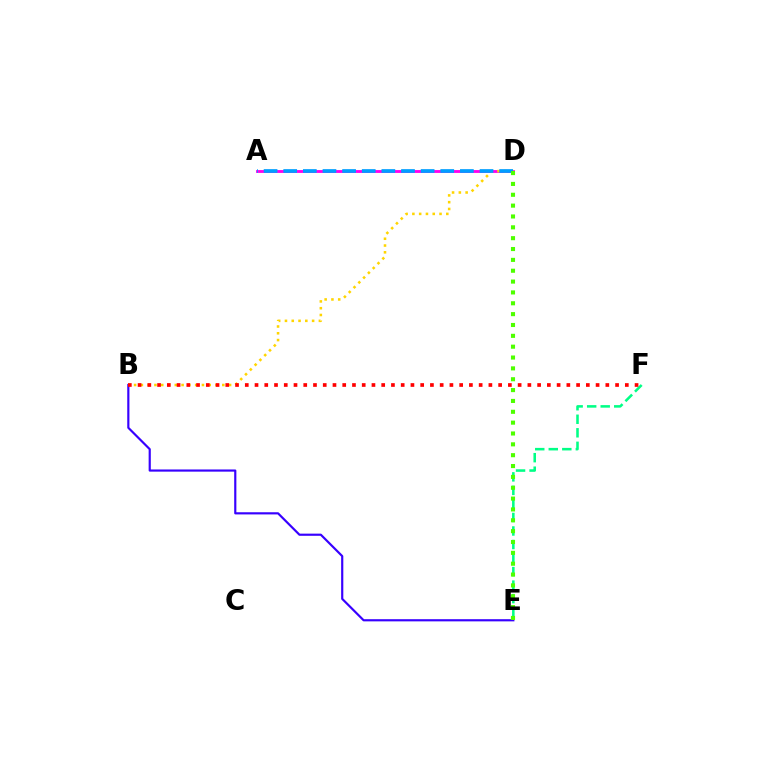{('A', 'D'): [{'color': '#ff00ed', 'line_style': 'solid', 'thickness': 2.05}, {'color': '#009eff', 'line_style': 'dashed', 'thickness': 2.67}], ('E', 'F'): [{'color': '#00ff86', 'line_style': 'dashed', 'thickness': 1.84}], ('B', 'D'): [{'color': '#ffd500', 'line_style': 'dotted', 'thickness': 1.84}], ('B', 'E'): [{'color': '#3700ff', 'line_style': 'solid', 'thickness': 1.56}], ('D', 'E'): [{'color': '#4fff00', 'line_style': 'dotted', 'thickness': 2.95}], ('B', 'F'): [{'color': '#ff0000', 'line_style': 'dotted', 'thickness': 2.65}]}